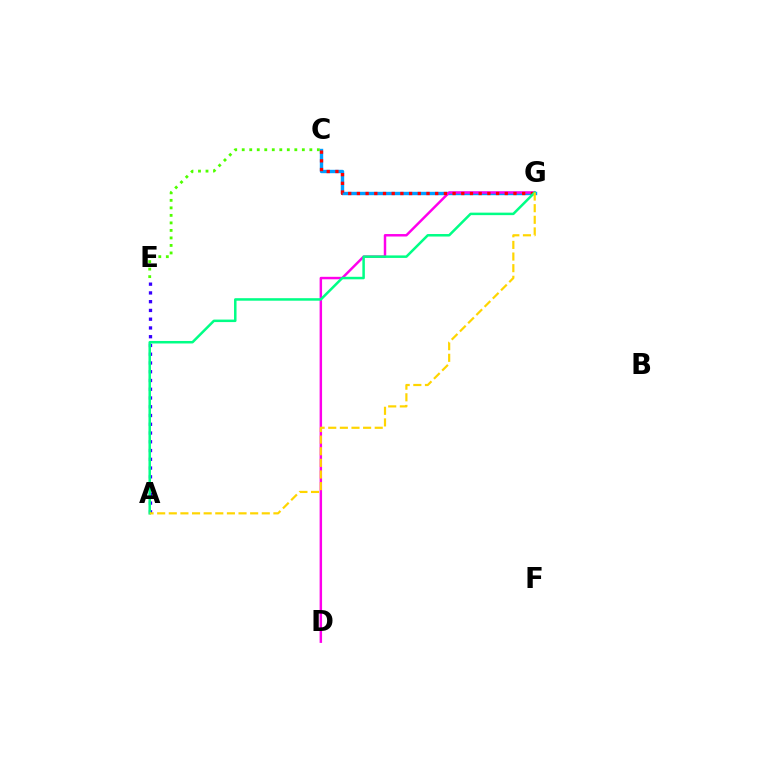{('A', 'E'): [{'color': '#3700ff', 'line_style': 'dotted', 'thickness': 2.38}], ('C', 'E'): [{'color': '#4fff00', 'line_style': 'dotted', 'thickness': 2.04}], ('C', 'G'): [{'color': '#009eff', 'line_style': 'solid', 'thickness': 2.44}, {'color': '#ff0000', 'line_style': 'dotted', 'thickness': 2.36}], ('D', 'G'): [{'color': '#ff00ed', 'line_style': 'solid', 'thickness': 1.78}], ('A', 'G'): [{'color': '#00ff86', 'line_style': 'solid', 'thickness': 1.8}, {'color': '#ffd500', 'line_style': 'dashed', 'thickness': 1.58}]}